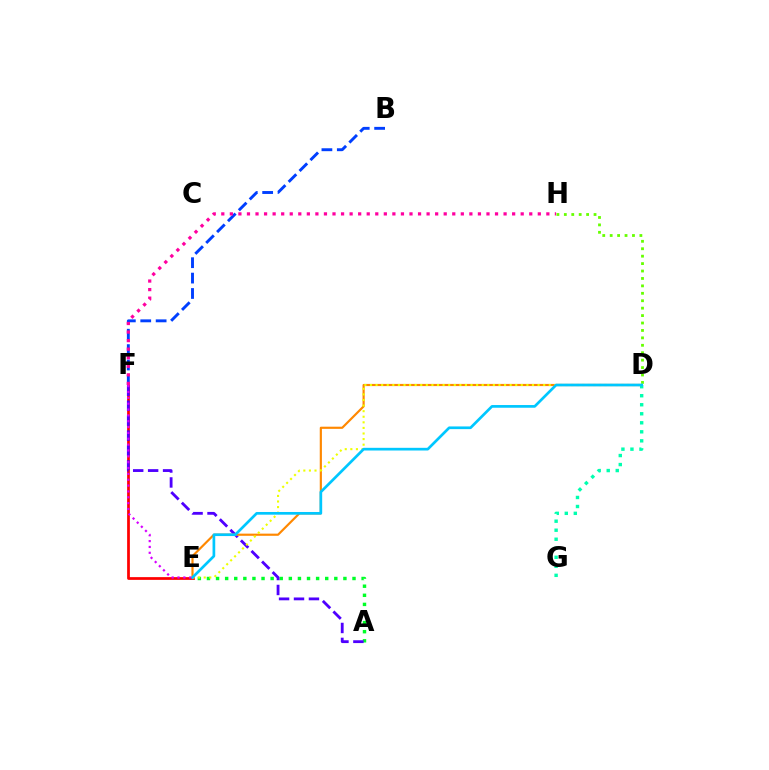{('E', 'F'): [{'color': '#ff0000', 'line_style': 'solid', 'thickness': 1.97}, {'color': '#d600ff', 'line_style': 'dotted', 'thickness': 1.59}], ('B', 'F'): [{'color': '#003fff', 'line_style': 'dashed', 'thickness': 2.09}], ('A', 'E'): [{'color': '#00ff27', 'line_style': 'dotted', 'thickness': 2.47}], ('A', 'F'): [{'color': '#4f00ff', 'line_style': 'dashed', 'thickness': 2.03}], ('D', 'E'): [{'color': '#ff8800', 'line_style': 'solid', 'thickness': 1.56}, {'color': '#eeff00', 'line_style': 'dotted', 'thickness': 1.52}, {'color': '#00c7ff', 'line_style': 'solid', 'thickness': 1.94}], ('D', 'G'): [{'color': '#00ffaf', 'line_style': 'dotted', 'thickness': 2.45}], ('F', 'H'): [{'color': '#ff00a0', 'line_style': 'dotted', 'thickness': 2.32}], ('D', 'H'): [{'color': '#66ff00', 'line_style': 'dotted', 'thickness': 2.02}]}